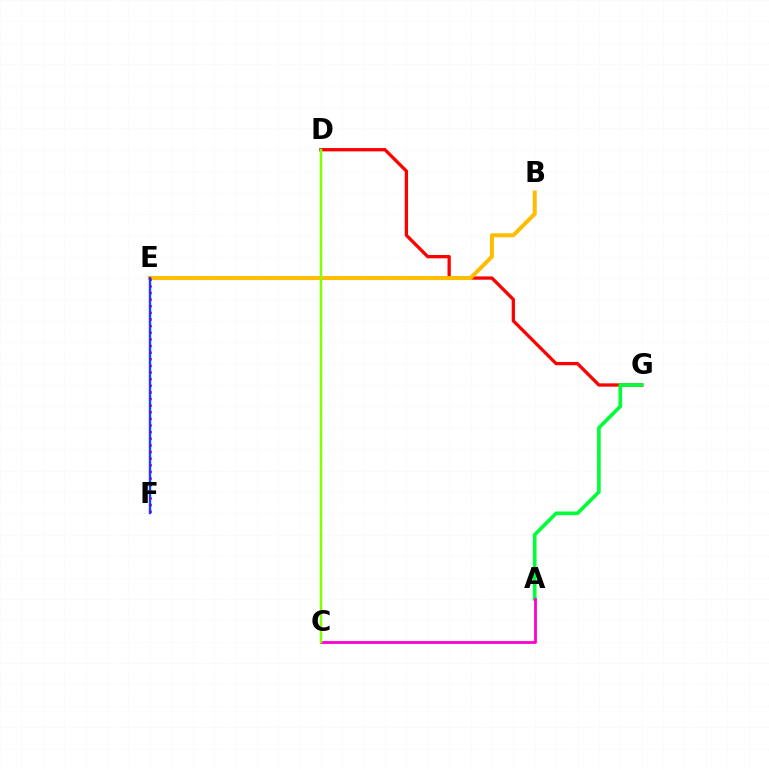{('D', 'G'): [{'color': '#ff0000', 'line_style': 'solid', 'thickness': 2.37}], ('B', 'E'): [{'color': '#ffbd00', 'line_style': 'solid', 'thickness': 2.89}], ('A', 'G'): [{'color': '#00ff39', 'line_style': 'solid', 'thickness': 2.63}], ('A', 'C'): [{'color': '#ff00cf', 'line_style': 'solid', 'thickness': 2.01}], ('E', 'F'): [{'color': '#004bff', 'line_style': 'solid', 'thickness': 1.71}, {'color': '#7200ff', 'line_style': 'dotted', 'thickness': 1.8}], ('C', 'D'): [{'color': '#00fff6', 'line_style': 'dashed', 'thickness': 1.53}, {'color': '#84ff00', 'line_style': 'solid', 'thickness': 1.76}]}